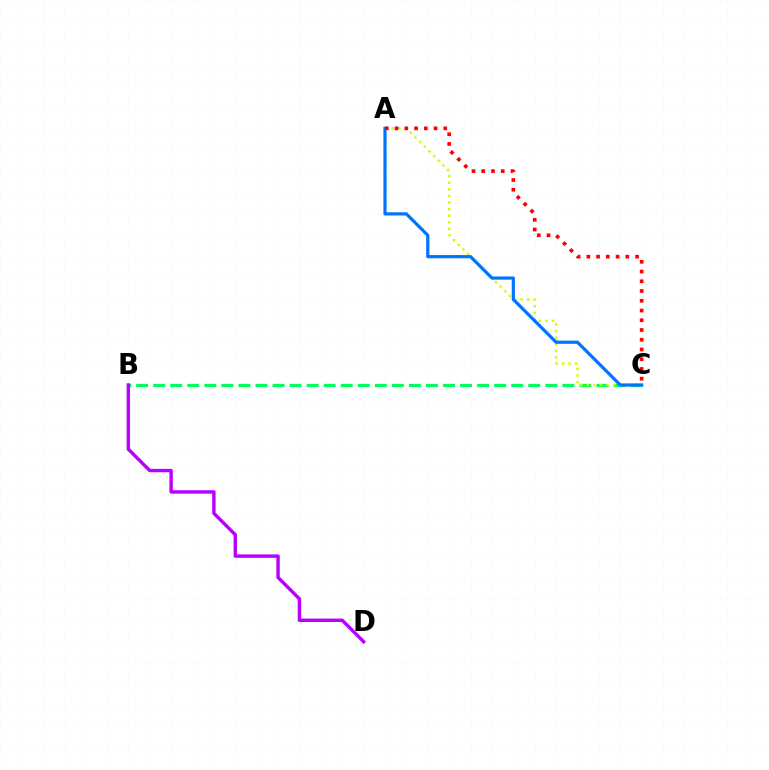{('B', 'C'): [{'color': '#00ff5c', 'line_style': 'dashed', 'thickness': 2.32}], ('A', 'C'): [{'color': '#d1ff00', 'line_style': 'dotted', 'thickness': 1.79}, {'color': '#0074ff', 'line_style': 'solid', 'thickness': 2.31}, {'color': '#ff0000', 'line_style': 'dotted', 'thickness': 2.65}], ('B', 'D'): [{'color': '#b900ff', 'line_style': 'solid', 'thickness': 2.46}]}